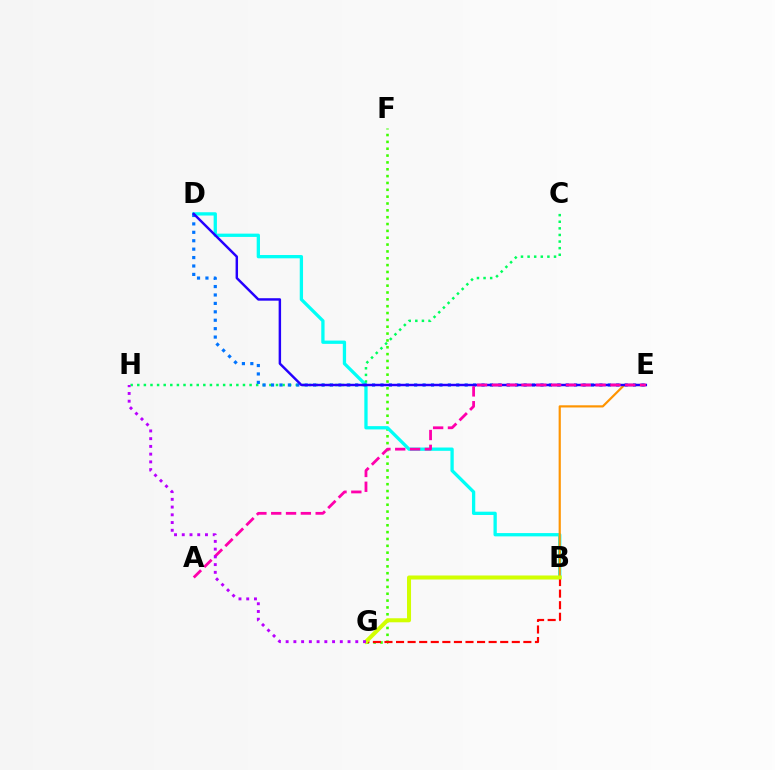{('F', 'G'): [{'color': '#3dff00', 'line_style': 'dotted', 'thickness': 1.86}], ('B', 'D'): [{'color': '#00fff6', 'line_style': 'solid', 'thickness': 2.37}], ('B', 'E'): [{'color': '#ff9400', 'line_style': 'solid', 'thickness': 1.58}], ('B', 'G'): [{'color': '#ff0000', 'line_style': 'dashed', 'thickness': 1.57}, {'color': '#d1ff00', 'line_style': 'solid', 'thickness': 2.9}], ('C', 'H'): [{'color': '#00ff5c', 'line_style': 'dotted', 'thickness': 1.79}], ('D', 'E'): [{'color': '#0074ff', 'line_style': 'dotted', 'thickness': 2.29}, {'color': '#2500ff', 'line_style': 'solid', 'thickness': 1.76}], ('A', 'E'): [{'color': '#ff00ac', 'line_style': 'dashed', 'thickness': 2.01}], ('G', 'H'): [{'color': '#b900ff', 'line_style': 'dotted', 'thickness': 2.1}]}